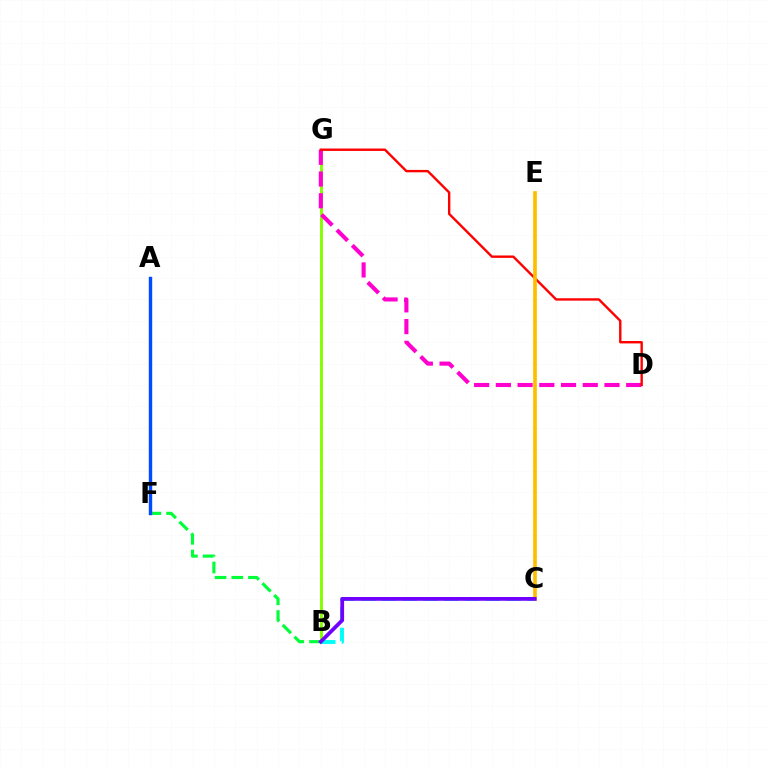{('B', 'G'): [{'color': '#84ff00', 'line_style': 'solid', 'thickness': 2.1}], ('B', 'C'): [{'color': '#00fff6', 'line_style': 'dashed', 'thickness': 2.82}, {'color': '#7200ff', 'line_style': 'solid', 'thickness': 2.7}], ('B', 'F'): [{'color': '#00ff39', 'line_style': 'dashed', 'thickness': 2.27}], ('D', 'G'): [{'color': '#ff00cf', 'line_style': 'dashed', 'thickness': 2.95}, {'color': '#ff0000', 'line_style': 'solid', 'thickness': 1.72}], ('C', 'E'): [{'color': '#ffbd00', 'line_style': 'solid', 'thickness': 2.65}], ('A', 'F'): [{'color': '#004bff', 'line_style': 'solid', 'thickness': 2.45}]}